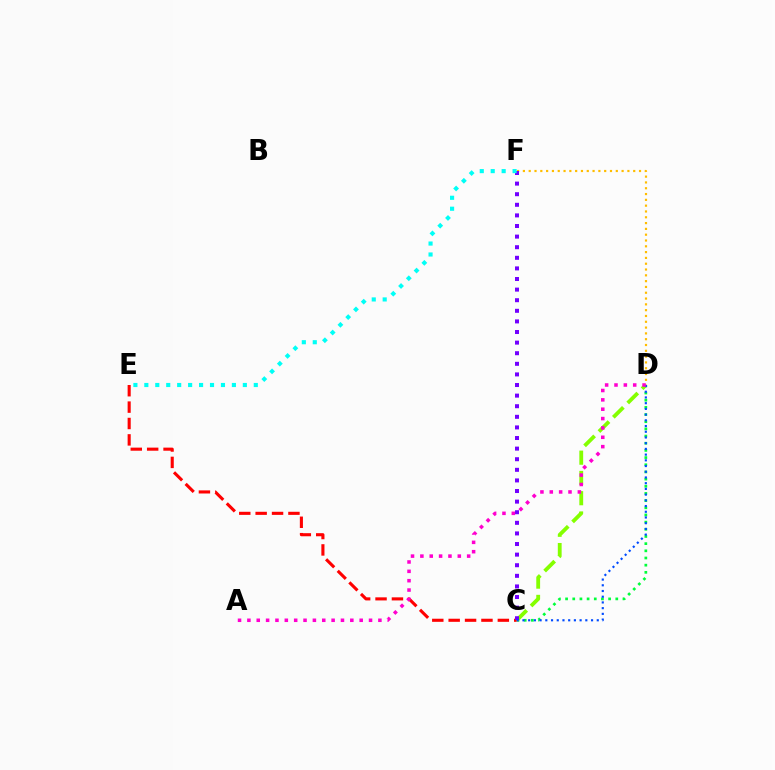{('D', 'F'): [{'color': '#ffbd00', 'line_style': 'dotted', 'thickness': 1.58}], ('C', 'D'): [{'color': '#00ff39', 'line_style': 'dotted', 'thickness': 1.95}, {'color': '#84ff00', 'line_style': 'dashed', 'thickness': 2.75}, {'color': '#004bff', 'line_style': 'dotted', 'thickness': 1.55}], ('C', 'E'): [{'color': '#ff0000', 'line_style': 'dashed', 'thickness': 2.23}], ('C', 'F'): [{'color': '#7200ff', 'line_style': 'dotted', 'thickness': 2.88}], ('E', 'F'): [{'color': '#00fff6', 'line_style': 'dotted', 'thickness': 2.97}], ('A', 'D'): [{'color': '#ff00cf', 'line_style': 'dotted', 'thickness': 2.54}]}